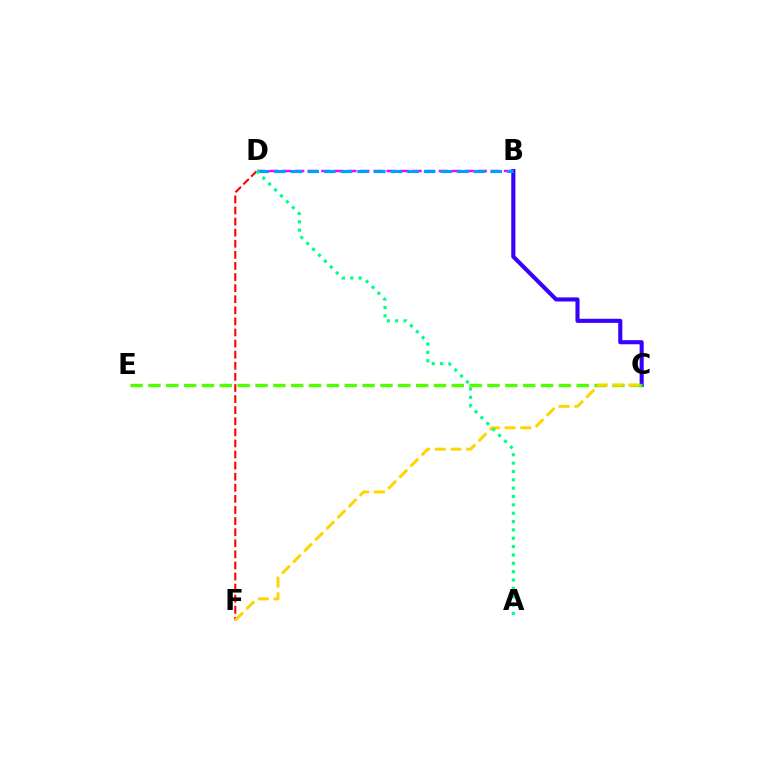{('D', 'F'): [{'color': '#ff0000', 'line_style': 'dashed', 'thickness': 1.51}], ('B', 'C'): [{'color': '#3700ff', 'line_style': 'solid', 'thickness': 2.95}], ('B', 'D'): [{'color': '#ff00ed', 'line_style': 'dashed', 'thickness': 1.77}, {'color': '#009eff', 'line_style': 'dashed', 'thickness': 2.26}], ('C', 'E'): [{'color': '#4fff00', 'line_style': 'dashed', 'thickness': 2.42}], ('C', 'F'): [{'color': '#ffd500', 'line_style': 'dashed', 'thickness': 2.14}], ('A', 'D'): [{'color': '#00ff86', 'line_style': 'dotted', 'thickness': 2.27}]}